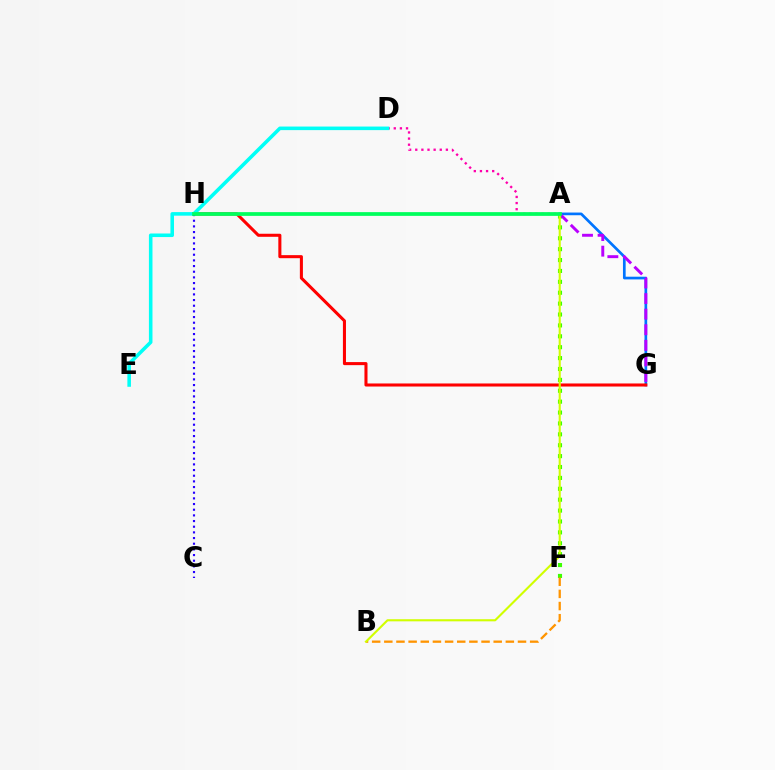{('A', 'G'): [{'color': '#0074ff', 'line_style': 'solid', 'thickness': 1.94}, {'color': '#b900ff', 'line_style': 'dashed', 'thickness': 2.12}], ('G', 'H'): [{'color': '#ff0000', 'line_style': 'solid', 'thickness': 2.2}], ('A', 'D'): [{'color': '#ff00ac', 'line_style': 'dotted', 'thickness': 1.66}], ('D', 'E'): [{'color': '#00fff6', 'line_style': 'solid', 'thickness': 2.57}], ('A', 'F'): [{'color': '#3dff00', 'line_style': 'dotted', 'thickness': 2.96}], ('C', 'H'): [{'color': '#2500ff', 'line_style': 'dotted', 'thickness': 1.54}], ('B', 'F'): [{'color': '#ff9400', 'line_style': 'dashed', 'thickness': 1.65}], ('A', 'B'): [{'color': '#d1ff00', 'line_style': 'solid', 'thickness': 1.52}], ('A', 'H'): [{'color': '#00ff5c', 'line_style': 'solid', 'thickness': 2.69}]}